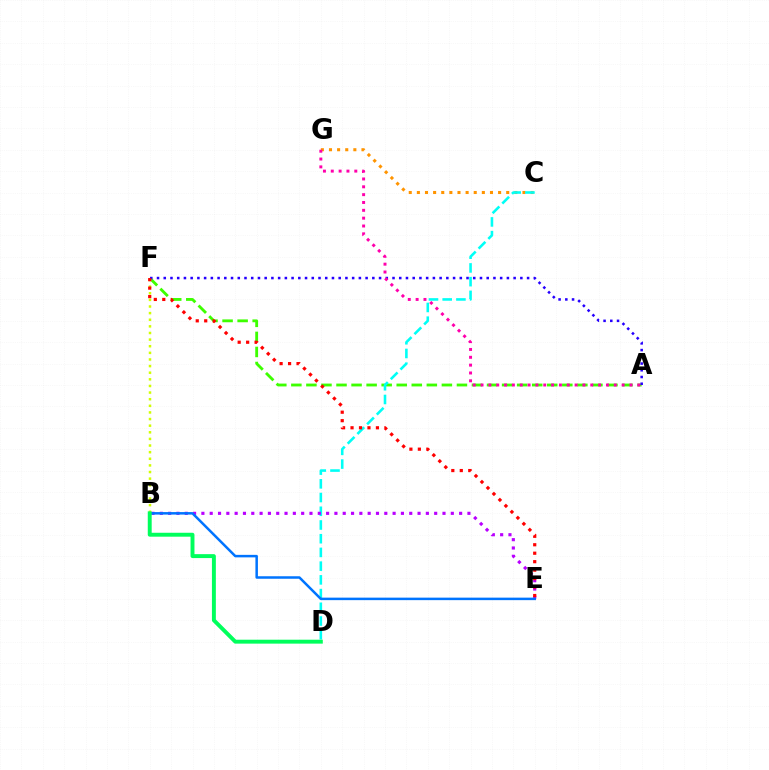{('A', 'F'): [{'color': '#3dff00', 'line_style': 'dashed', 'thickness': 2.04}, {'color': '#2500ff', 'line_style': 'dotted', 'thickness': 1.83}], ('B', 'F'): [{'color': '#d1ff00', 'line_style': 'dotted', 'thickness': 1.8}], ('C', 'G'): [{'color': '#ff9400', 'line_style': 'dotted', 'thickness': 2.21}], ('C', 'D'): [{'color': '#00fff6', 'line_style': 'dashed', 'thickness': 1.86}], ('B', 'E'): [{'color': '#b900ff', 'line_style': 'dotted', 'thickness': 2.26}, {'color': '#0074ff', 'line_style': 'solid', 'thickness': 1.81}], ('E', 'F'): [{'color': '#ff0000', 'line_style': 'dotted', 'thickness': 2.3}], ('B', 'D'): [{'color': '#00ff5c', 'line_style': 'solid', 'thickness': 2.82}], ('A', 'G'): [{'color': '#ff00ac', 'line_style': 'dotted', 'thickness': 2.13}]}